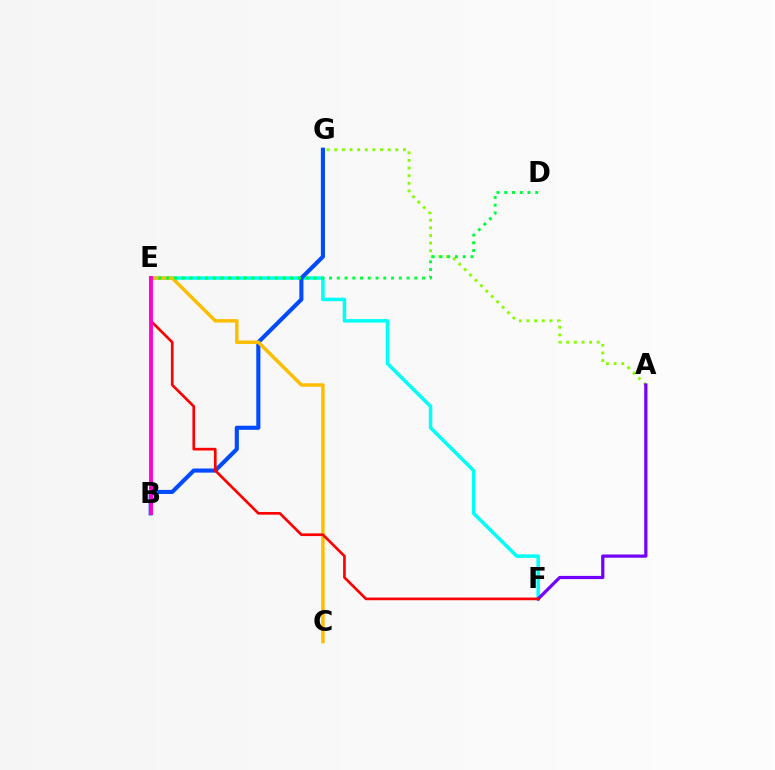{('E', 'F'): [{'color': '#00fff6', 'line_style': 'solid', 'thickness': 2.52}, {'color': '#ff0000', 'line_style': 'solid', 'thickness': 1.92}], ('B', 'G'): [{'color': '#004bff', 'line_style': 'solid', 'thickness': 2.95}], ('A', 'G'): [{'color': '#84ff00', 'line_style': 'dotted', 'thickness': 2.07}], ('C', 'E'): [{'color': '#ffbd00', 'line_style': 'solid', 'thickness': 2.5}], ('D', 'E'): [{'color': '#00ff39', 'line_style': 'dotted', 'thickness': 2.11}], ('A', 'F'): [{'color': '#7200ff', 'line_style': 'solid', 'thickness': 2.31}], ('B', 'E'): [{'color': '#ff00cf', 'line_style': 'solid', 'thickness': 2.77}]}